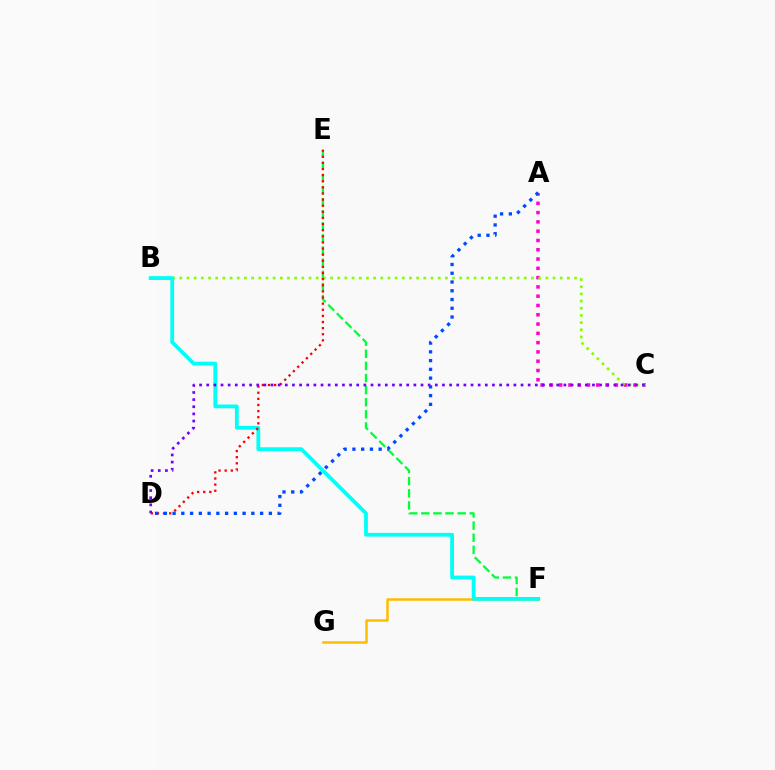{('F', 'G'): [{'color': '#ffbd00', 'line_style': 'solid', 'thickness': 1.82}], ('A', 'C'): [{'color': '#ff00cf', 'line_style': 'dotted', 'thickness': 2.52}], ('B', 'C'): [{'color': '#84ff00', 'line_style': 'dotted', 'thickness': 1.95}], ('E', 'F'): [{'color': '#00ff39', 'line_style': 'dashed', 'thickness': 1.64}], ('B', 'F'): [{'color': '#00fff6', 'line_style': 'solid', 'thickness': 2.73}], ('D', 'E'): [{'color': '#ff0000', 'line_style': 'dotted', 'thickness': 1.66}], ('C', 'D'): [{'color': '#7200ff', 'line_style': 'dotted', 'thickness': 1.94}], ('A', 'D'): [{'color': '#004bff', 'line_style': 'dotted', 'thickness': 2.38}]}